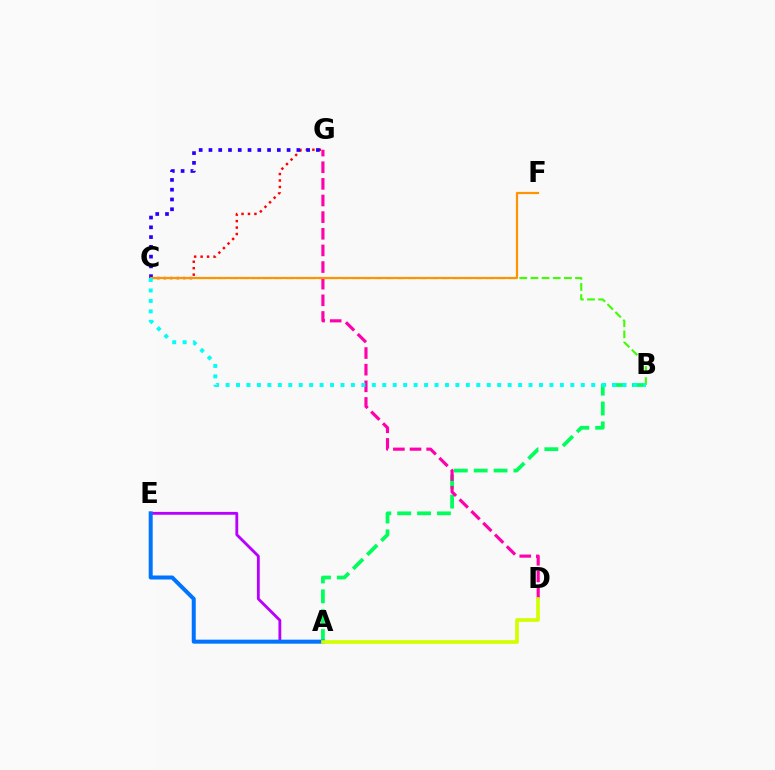{('A', 'E'): [{'color': '#b900ff', 'line_style': 'solid', 'thickness': 2.04}, {'color': '#0074ff', 'line_style': 'solid', 'thickness': 2.88}], ('A', 'B'): [{'color': '#00ff5c', 'line_style': 'dashed', 'thickness': 2.7}], ('B', 'C'): [{'color': '#3dff00', 'line_style': 'dashed', 'thickness': 1.51}, {'color': '#00fff6', 'line_style': 'dotted', 'thickness': 2.84}], ('C', 'G'): [{'color': '#ff0000', 'line_style': 'dotted', 'thickness': 1.76}, {'color': '#2500ff', 'line_style': 'dotted', 'thickness': 2.65}], ('D', 'G'): [{'color': '#ff00ac', 'line_style': 'dashed', 'thickness': 2.26}], ('C', 'F'): [{'color': '#ff9400', 'line_style': 'solid', 'thickness': 1.59}], ('A', 'D'): [{'color': '#d1ff00', 'line_style': 'solid', 'thickness': 2.63}]}